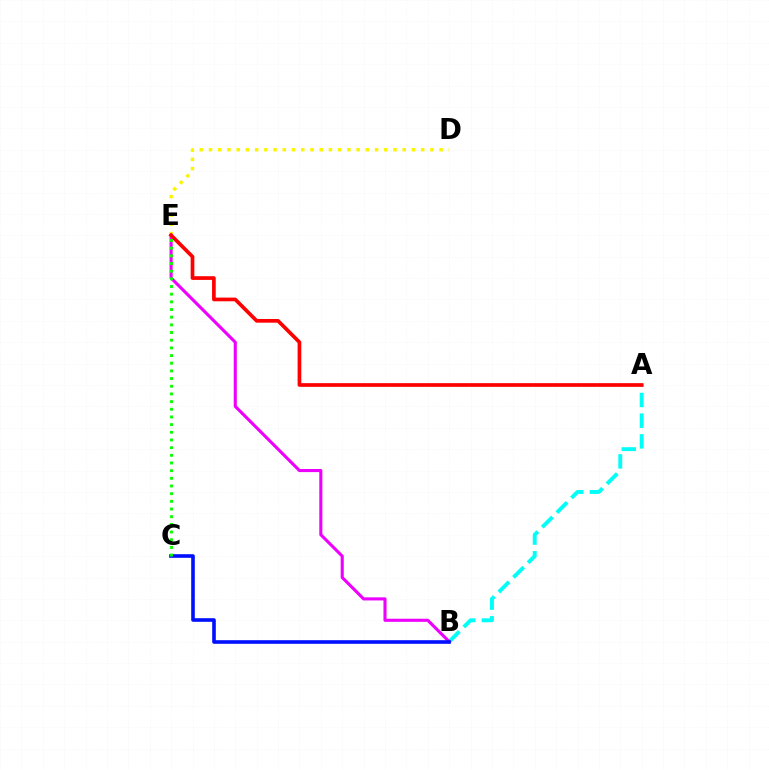{('D', 'E'): [{'color': '#fcf500', 'line_style': 'dotted', 'thickness': 2.51}], ('A', 'B'): [{'color': '#00fff6', 'line_style': 'dashed', 'thickness': 2.81}], ('B', 'E'): [{'color': '#ee00ff', 'line_style': 'solid', 'thickness': 2.23}], ('A', 'E'): [{'color': '#ff0000', 'line_style': 'solid', 'thickness': 2.66}], ('B', 'C'): [{'color': '#0010ff', 'line_style': 'solid', 'thickness': 2.6}], ('C', 'E'): [{'color': '#08ff00', 'line_style': 'dotted', 'thickness': 2.08}]}